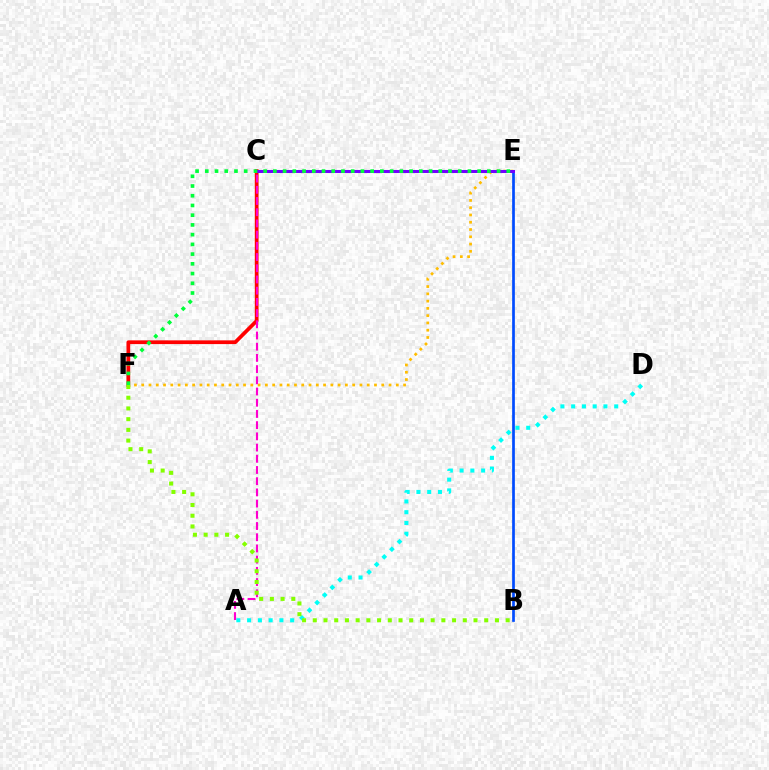{('C', 'F'): [{'color': '#ff0000', 'line_style': 'solid', 'thickness': 2.69}], ('A', 'D'): [{'color': '#00fff6', 'line_style': 'dotted', 'thickness': 2.92}], ('E', 'F'): [{'color': '#ffbd00', 'line_style': 'dotted', 'thickness': 1.98}, {'color': '#00ff39', 'line_style': 'dotted', 'thickness': 2.64}], ('B', 'E'): [{'color': '#004bff', 'line_style': 'solid', 'thickness': 1.94}], ('A', 'C'): [{'color': '#ff00cf', 'line_style': 'dashed', 'thickness': 1.52}], ('B', 'F'): [{'color': '#84ff00', 'line_style': 'dotted', 'thickness': 2.91}], ('C', 'E'): [{'color': '#7200ff', 'line_style': 'solid', 'thickness': 2.18}]}